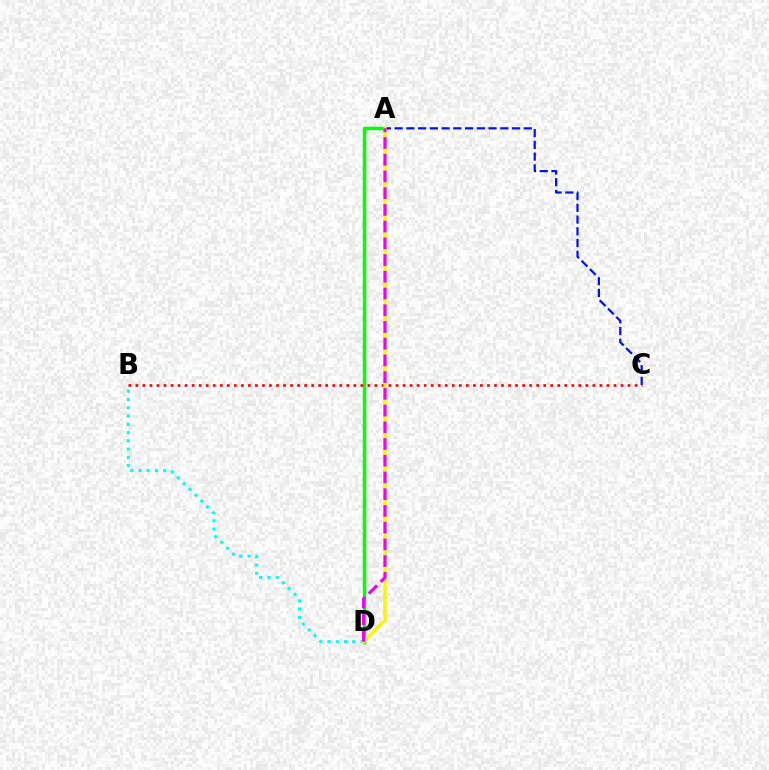{('A', 'D'): [{'color': '#08ff00', 'line_style': 'solid', 'thickness': 2.52}, {'color': '#fcf500', 'line_style': 'solid', 'thickness': 2.38}, {'color': '#ee00ff', 'line_style': 'dashed', 'thickness': 2.27}], ('B', 'C'): [{'color': '#ff0000', 'line_style': 'dotted', 'thickness': 1.91}], ('B', 'D'): [{'color': '#00fff6', 'line_style': 'dotted', 'thickness': 2.25}], ('A', 'C'): [{'color': '#0010ff', 'line_style': 'dashed', 'thickness': 1.6}]}